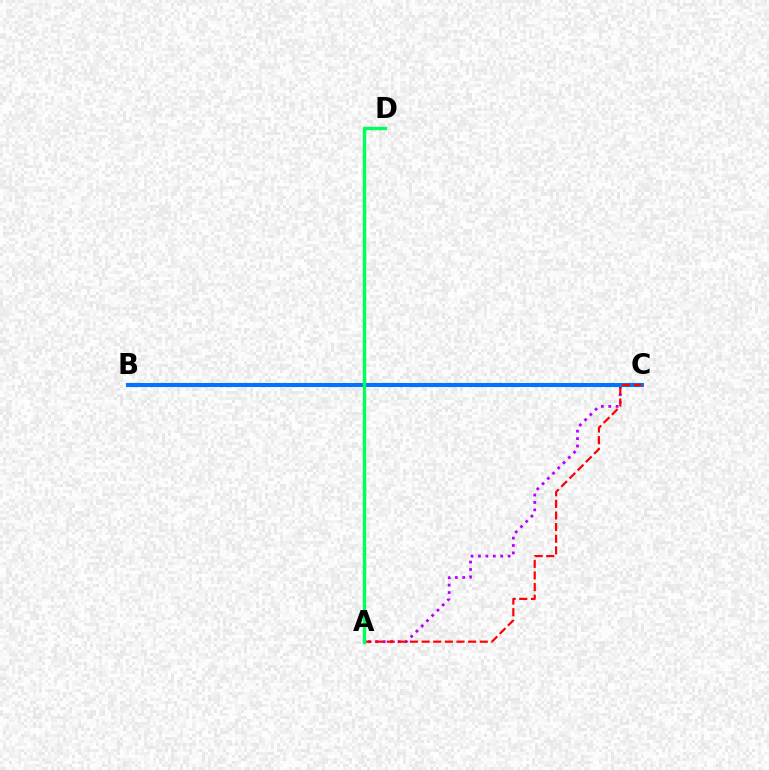{('A', 'C'): [{'color': '#b900ff', 'line_style': 'dotted', 'thickness': 2.01}, {'color': '#ff0000', 'line_style': 'dashed', 'thickness': 1.58}], ('B', 'C'): [{'color': '#0074ff', 'line_style': 'solid', 'thickness': 2.93}], ('A', 'D'): [{'color': '#d1ff00', 'line_style': 'solid', 'thickness': 1.92}, {'color': '#00ff5c', 'line_style': 'solid', 'thickness': 2.44}]}